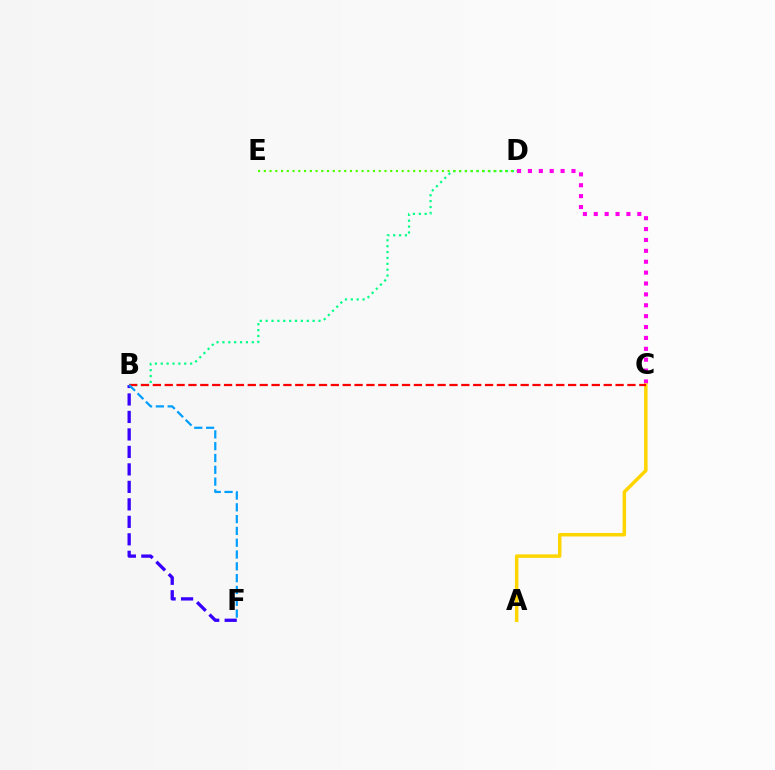{('C', 'D'): [{'color': '#ff00ed', 'line_style': 'dotted', 'thickness': 2.96}], ('A', 'C'): [{'color': '#ffd500', 'line_style': 'solid', 'thickness': 2.52}], ('B', 'F'): [{'color': '#3700ff', 'line_style': 'dashed', 'thickness': 2.38}, {'color': '#009eff', 'line_style': 'dashed', 'thickness': 1.6}], ('B', 'D'): [{'color': '#00ff86', 'line_style': 'dotted', 'thickness': 1.6}], ('B', 'C'): [{'color': '#ff0000', 'line_style': 'dashed', 'thickness': 1.61}], ('D', 'E'): [{'color': '#4fff00', 'line_style': 'dotted', 'thickness': 1.56}]}